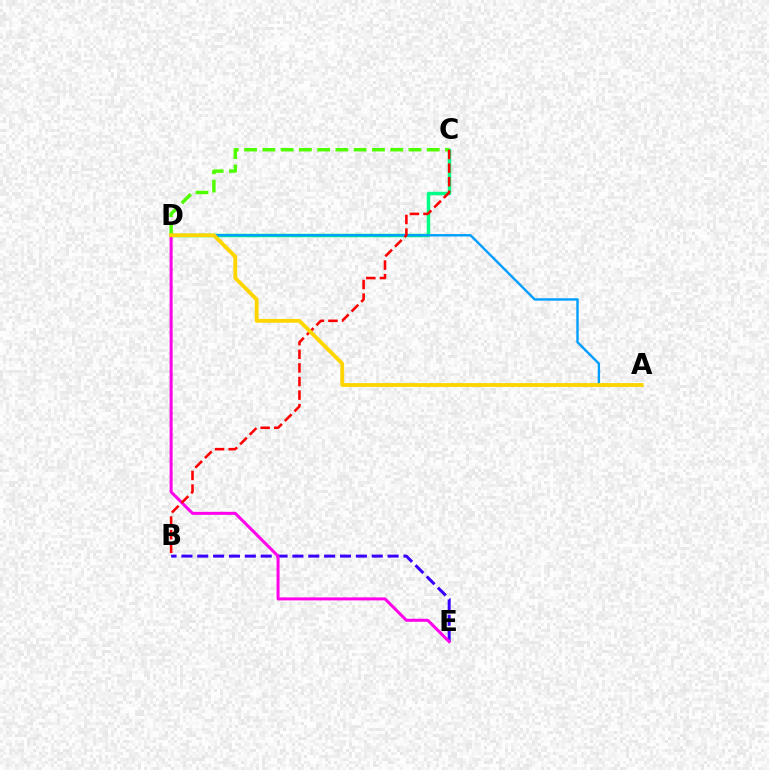{('C', 'D'): [{'color': '#00ff86', 'line_style': 'solid', 'thickness': 2.51}, {'color': '#4fff00', 'line_style': 'dashed', 'thickness': 2.48}], ('A', 'D'): [{'color': '#009eff', 'line_style': 'solid', 'thickness': 1.72}, {'color': '#ffd500', 'line_style': 'solid', 'thickness': 2.76}], ('B', 'E'): [{'color': '#3700ff', 'line_style': 'dashed', 'thickness': 2.15}], ('D', 'E'): [{'color': '#ff00ed', 'line_style': 'solid', 'thickness': 2.17}], ('B', 'C'): [{'color': '#ff0000', 'line_style': 'dashed', 'thickness': 1.85}]}